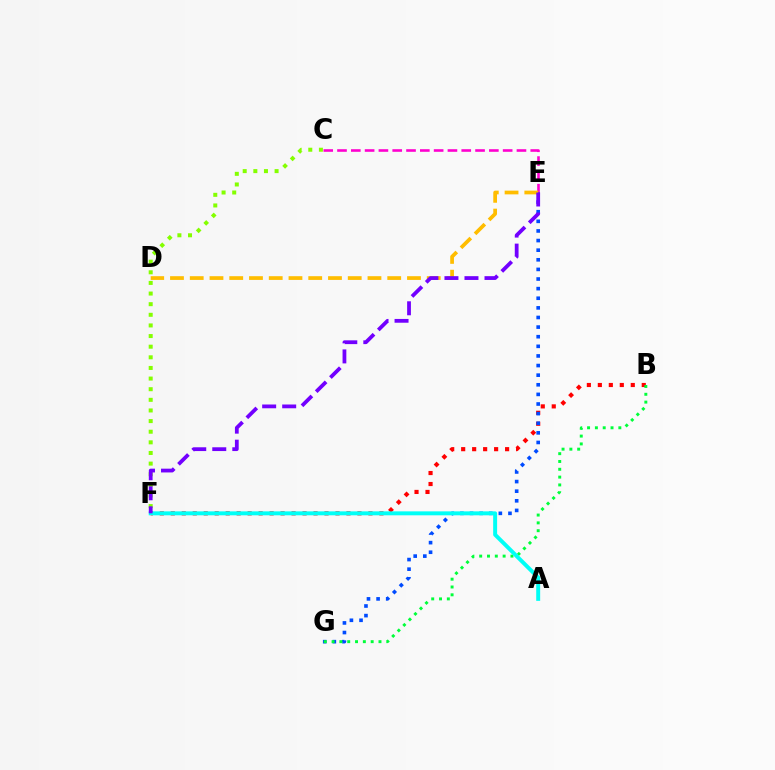{('B', 'F'): [{'color': '#ff0000', 'line_style': 'dotted', 'thickness': 2.98}], ('C', 'E'): [{'color': '#ff00cf', 'line_style': 'dashed', 'thickness': 1.88}], ('C', 'F'): [{'color': '#84ff00', 'line_style': 'dotted', 'thickness': 2.89}], ('E', 'G'): [{'color': '#004bff', 'line_style': 'dotted', 'thickness': 2.61}], ('D', 'E'): [{'color': '#ffbd00', 'line_style': 'dashed', 'thickness': 2.68}], ('B', 'G'): [{'color': '#00ff39', 'line_style': 'dotted', 'thickness': 2.12}], ('A', 'F'): [{'color': '#00fff6', 'line_style': 'solid', 'thickness': 2.84}], ('E', 'F'): [{'color': '#7200ff', 'line_style': 'dashed', 'thickness': 2.72}]}